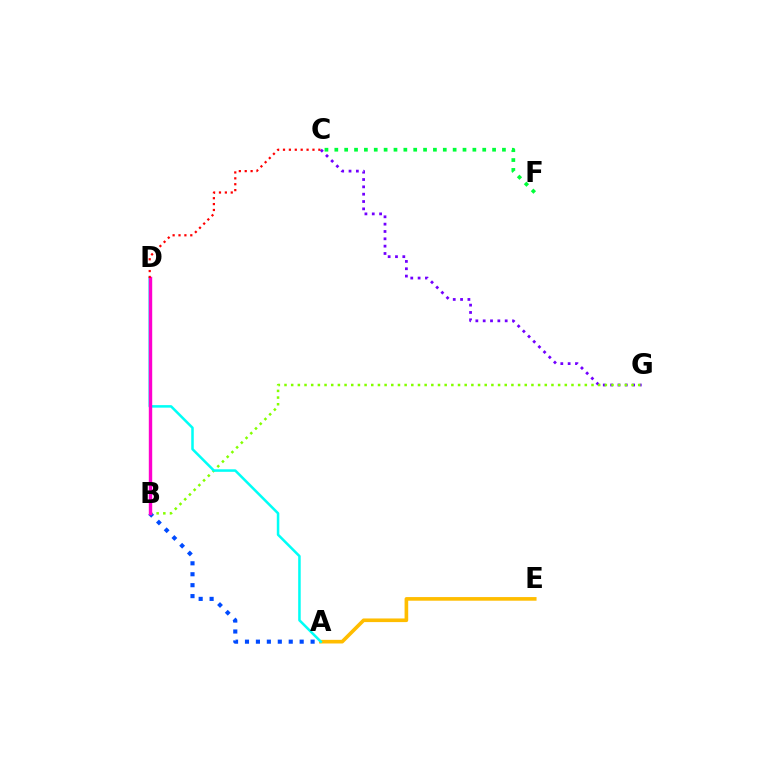{('A', 'E'): [{'color': '#ffbd00', 'line_style': 'solid', 'thickness': 2.62}], ('A', 'B'): [{'color': '#004bff', 'line_style': 'dotted', 'thickness': 2.97}], ('C', 'G'): [{'color': '#7200ff', 'line_style': 'dotted', 'thickness': 1.99}], ('C', 'F'): [{'color': '#00ff39', 'line_style': 'dotted', 'thickness': 2.68}], ('B', 'G'): [{'color': '#84ff00', 'line_style': 'dotted', 'thickness': 1.81}], ('A', 'D'): [{'color': '#00fff6', 'line_style': 'solid', 'thickness': 1.82}], ('B', 'D'): [{'color': '#ff00cf', 'line_style': 'solid', 'thickness': 2.45}], ('C', 'D'): [{'color': '#ff0000', 'line_style': 'dotted', 'thickness': 1.6}]}